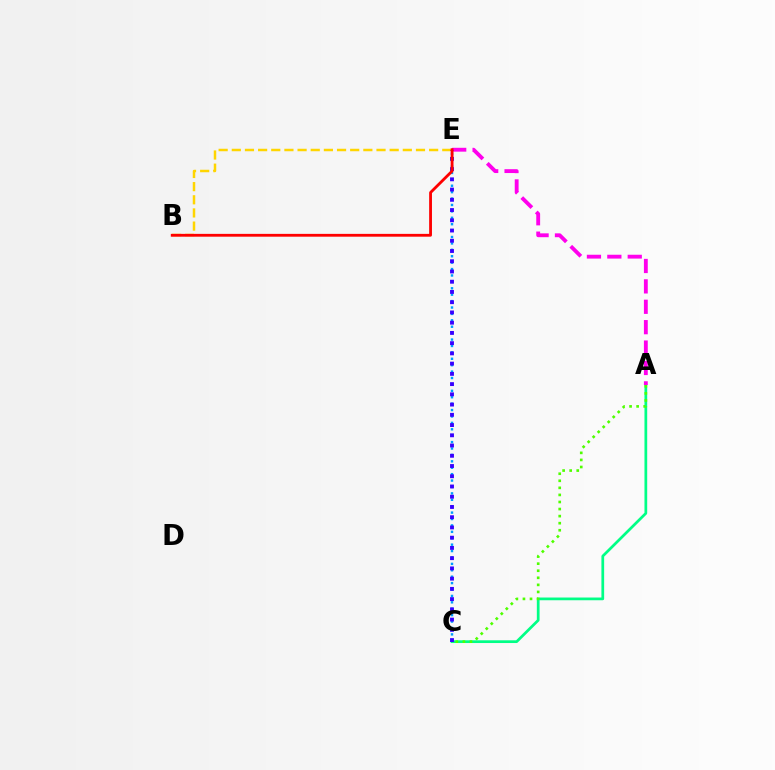{('A', 'C'): [{'color': '#00ff86', 'line_style': 'solid', 'thickness': 1.96}, {'color': '#4fff00', 'line_style': 'dotted', 'thickness': 1.92}], ('A', 'E'): [{'color': '#ff00ed', 'line_style': 'dashed', 'thickness': 2.77}], ('C', 'E'): [{'color': '#009eff', 'line_style': 'dotted', 'thickness': 1.74}, {'color': '#3700ff', 'line_style': 'dotted', 'thickness': 2.78}], ('B', 'E'): [{'color': '#ffd500', 'line_style': 'dashed', 'thickness': 1.79}, {'color': '#ff0000', 'line_style': 'solid', 'thickness': 2.03}]}